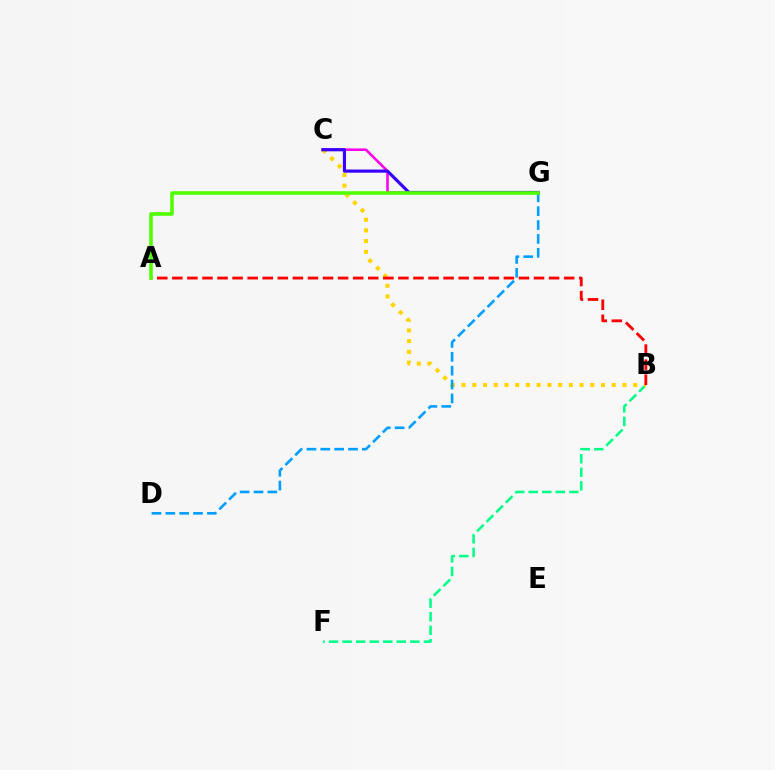{('B', 'F'): [{'color': '#00ff86', 'line_style': 'dashed', 'thickness': 1.84}], ('B', 'C'): [{'color': '#ffd500', 'line_style': 'dotted', 'thickness': 2.91}], ('C', 'G'): [{'color': '#ff00ed', 'line_style': 'solid', 'thickness': 1.86}, {'color': '#3700ff', 'line_style': 'solid', 'thickness': 2.27}], ('A', 'B'): [{'color': '#ff0000', 'line_style': 'dashed', 'thickness': 2.05}], ('D', 'G'): [{'color': '#009eff', 'line_style': 'dashed', 'thickness': 1.88}], ('A', 'G'): [{'color': '#4fff00', 'line_style': 'solid', 'thickness': 2.58}]}